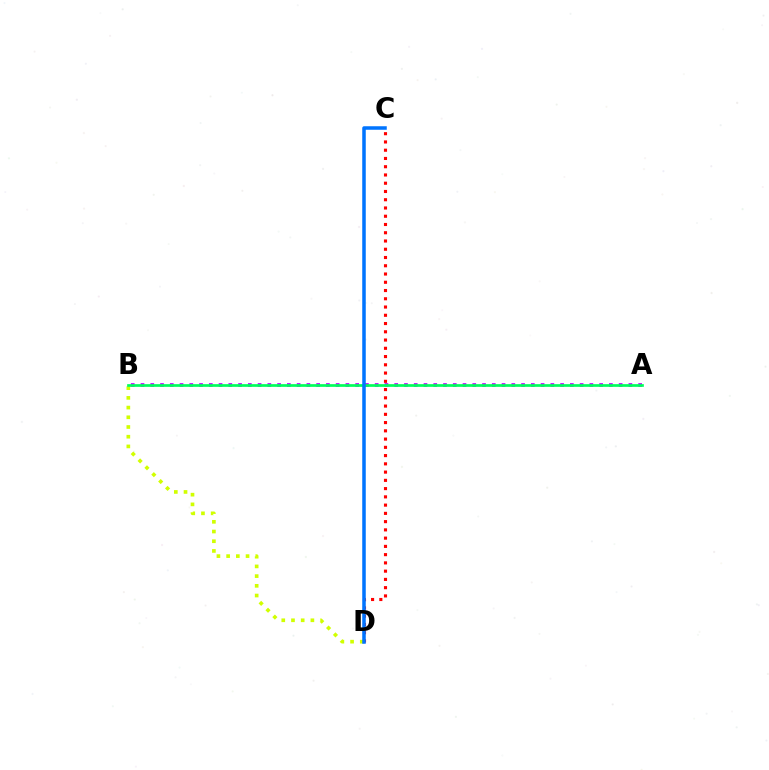{('B', 'D'): [{'color': '#d1ff00', 'line_style': 'dotted', 'thickness': 2.64}], ('C', 'D'): [{'color': '#ff0000', 'line_style': 'dotted', 'thickness': 2.24}, {'color': '#0074ff', 'line_style': 'solid', 'thickness': 2.54}], ('A', 'B'): [{'color': '#b900ff', 'line_style': 'dotted', 'thickness': 2.65}, {'color': '#00ff5c', 'line_style': 'solid', 'thickness': 1.94}]}